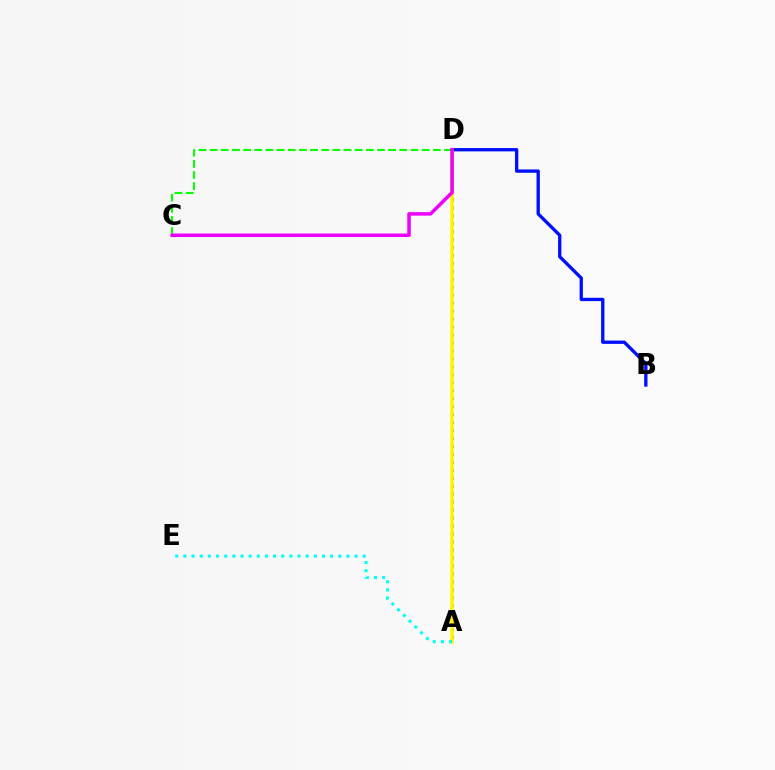{('A', 'D'): [{'color': '#ff0000', 'line_style': 'dotted', 'thickness': 2.16}, {'color': '#fcf500', 'line_style': 'solid', 'thickness': 2.54}], ('B', 'D'): [{'color': '#0010ff', 'line_style': 'solid', 'thickness': 2.39}], ('A', 'E'): [{'color': '#00fff6', 'line_style': 'dotted', 'thickness': 2.21}], ('C', 'D'): [{'color': '#08ff00', 'line_style': 'dashed', 'thickness': 1.52}, {'color': '#ee00ff', 'line_style': 'solid', 'thickness': 2.53}]}